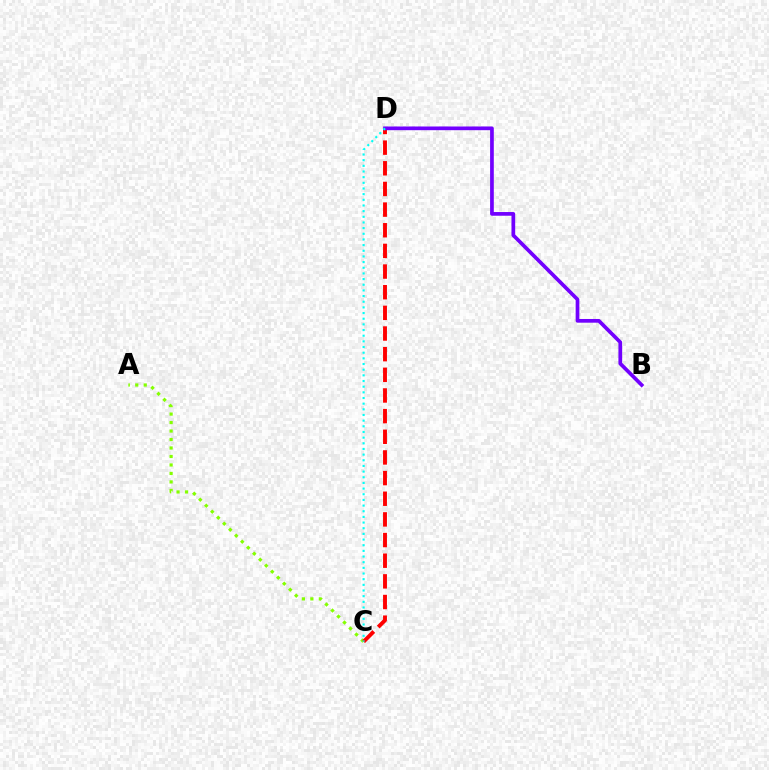{('A', 'C'): [{'color': '#84ff00', 'line_style': 'dotted', 'thickness': 2.3}], ('C', 'D'): [{'color': '#ff0000', 'line_style': 'dashed', 'thickness': 2.81}, {'color': '#00fff6', 'line_style': 'dotted', 'thickness': 1.54}], ('B', 'D'): [{'color': '#7200ff', 'line_style': 'solid', 'thickness': 2.67}]}